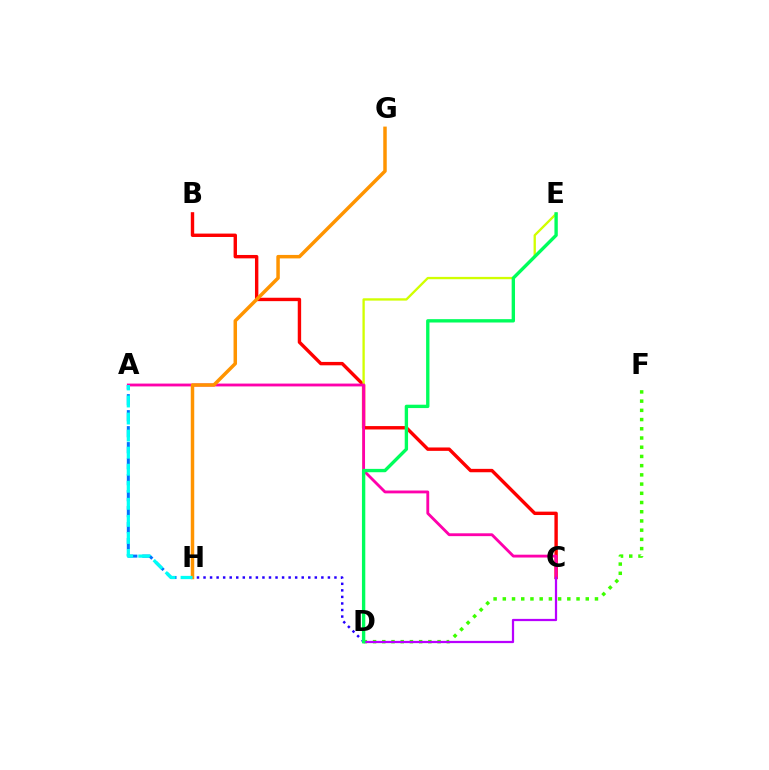{('D', 'F'): [{'color': '#3dff00', 'line_style': 'dotted', 'thickness': 2.5}], ('D', 'H'): [{'color': '#2500ff', 'line_style': 'dotted', 'thickness': 1.78}], ('B', 'C'): [{'color': '#ff0000', 'line_style': 'solid', 'thickness': 2.44}], ('D', 'E'): [{'color': '#d1ff00', 'line_style': 'solid', 'thickness': 1.68}, {'color': '#00ff5c', 'line_style': 'solid', 'thickness': 2.41}], ('A', 'C'): [{'color': '#ff00ac', 'line_style': 'solid', 'thickness': 2.04}], ('A', 'H'): [{'color': '#0074ff', 'line_style': 'dashed', 'thickness': 2.17}, {'color': '#00fff6', 'line_style': 'dashed', 'thickness': 2.32}], ('G', 'H'): [{'color': '#ff9400', 'line_style': 'solid', 'thickness': 2.51}], ('C', 'D'): [{'color': '#b900ff', 'line_style': 'solid', 'thickness': 1.61}]}